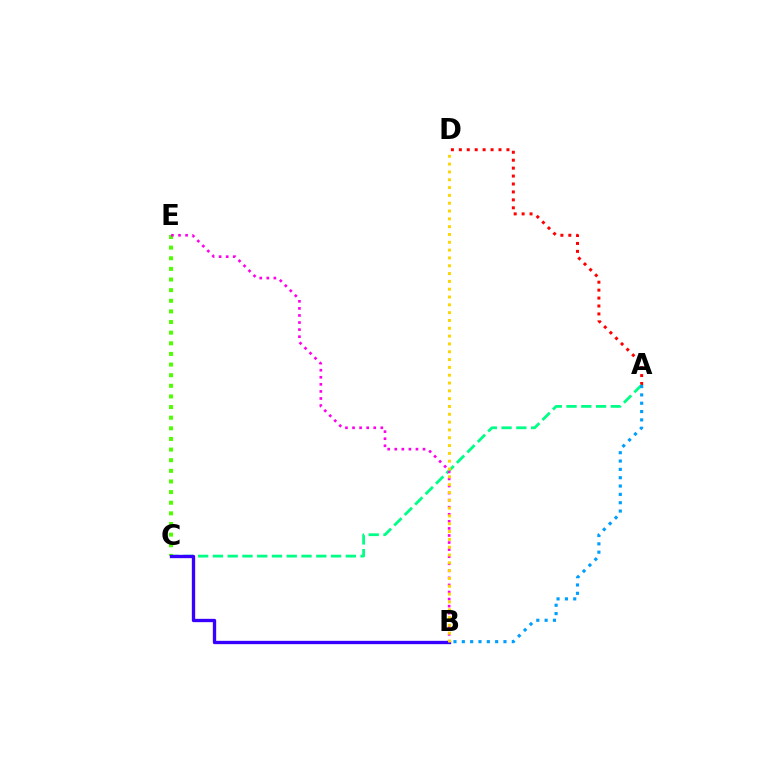{('A', 'D'): [{'color': '#ff0000', 'line_style': 'dotted', 'thickness': 2.16}], ('A', 'C'): [{'color': '#00ff86', 'line_style': 'dashed', 'thickness': 2.01}], ('C', 'E'): [{'color': '#4fff00', 'line_style': 'dotted', 'thickness': 2.89}], ('A', 'B'): [{'color': '#009eff', 'line_style': 'dotted', 'thickness': 2.26}], ('B', 'C'): [{'color': '#3700ff', 'line_style': 'solid', 'thickness': 2.4}], ('B', 'E'): [{'color': '#ff00ed', 'line_style': 'dotted', 'thickness': 1.92}], ('B', 'D'): [{'color': '#ffd500', 'line_style': 'dotted', 'thickness': 2.12}]}